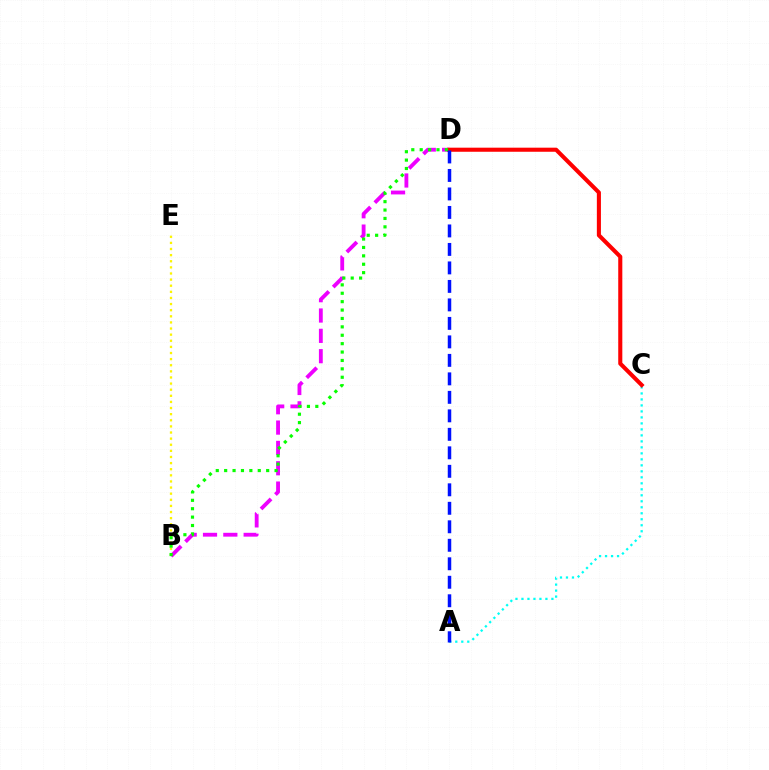{('B', 'D'): [{'color': '#ee00ff', 'line_style': 'dashed', 'thickness': 2.76}, {'color': '#08ff00', 'line_style': 'dotted', 'thickness': 2.28}], ('A', 'C'): [{'color': '#00fff6', 'line_style': 'dotted', 'thickness': 1.63}], ('C', 'D'): [{'color': '#ff0000', 'line_style': 'solid', 'thickness': 2.94}], ('B', 'E'): [{'color': '#fcf500', 'line_style': 'dotted', 'thickness': 1.66}], ('A', 'D'): [{'color': '#0010ff', 'line_style': 'dashed', 'thickness': 2.51}]}